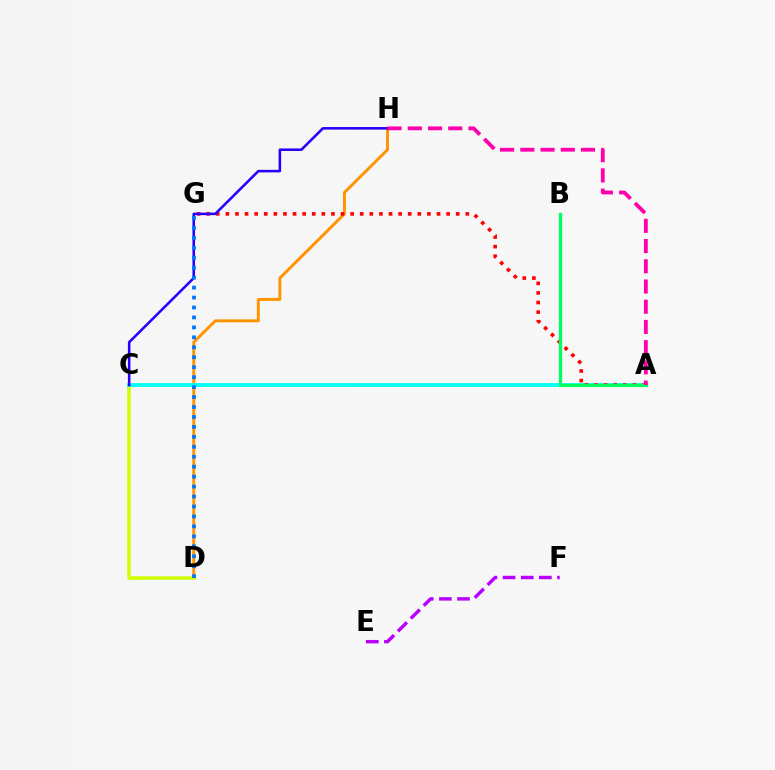{('D', 'H'): [{'color': '#ff9400', 'line_style': 'solid', 'thickness': 2.12}], ('A', 'C'): [{'color': '#3dff00', 'line_style': 'solid', 'thickness': 1.59}, {'color': '#00fff6', 'line_style': 'solid', 'thickness': 2.7}], ('C', 'D'): [{'color': '#d1ff00', 'line_style': 'solid', 'thickness': 2.54}], ('A', 'G'): [{'color': '#ff0000', 'line_style': 'dotted', 'thickness': 2.61}], ('E', 'F'): [{'color': '#b900ff', 'line_style': 'dashed', 'thickness': 2.46}], ('A', 'B'): [{'color': '#00ff5c', 'line_style': 'solid', 'thickness': 2.34}], ('C', 'H'): [{'color': '#2500ff', 'line_style': 'solid', 'thickness': 1.84}], ('D', 'G'): [{'color': '#0074ff', 'line_style': 'dotted', 'thickness': 2.7}], ('A', 'H'): [{'color': '#ff00ac', 'line_style': 'dashed', 'thickness': 2.75}]}